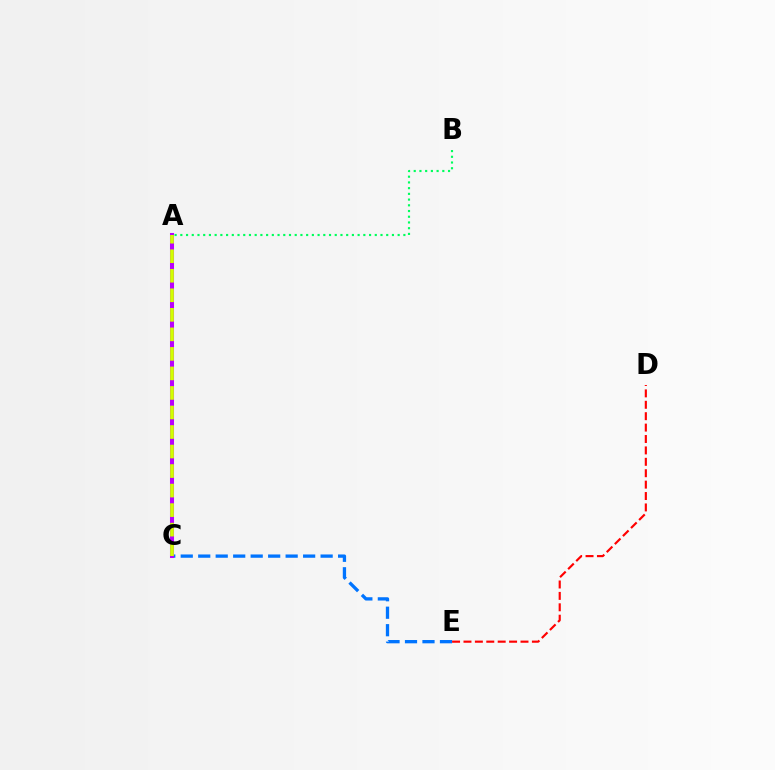{('C', 'E'): [{'color': '#0074ff', 'line_style': 'dashed', 'thickness': 2.38}], ('A', 'C'): [{'color': '#b900ff', 'line_style': 'solid', 'thickness': 2.91}, {'color': '#d1ff00', 'line_style': 'dashed', 'thickness': 2.65}], ('A', 'B'): [{'color': '#00ff5c', 'line_style': 'dotted', 'thickness': 1.55}], ('D', 'E'): [{'color': '#ff0000', 'line_style': 'dashed', 'thickness': 1.55}]}